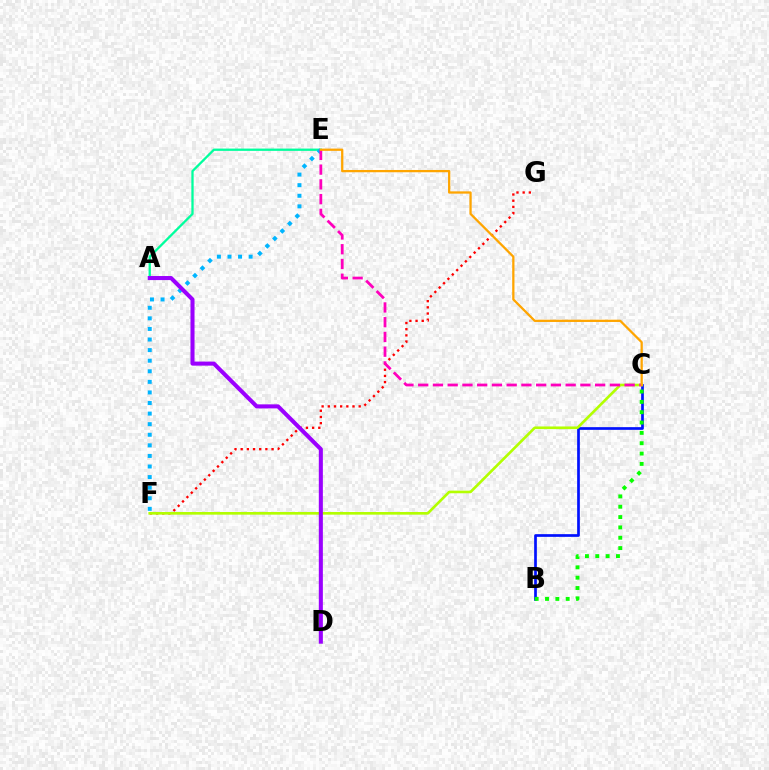{('A', 'E'): [{'color': '#00ff9d', 'line_style': 'solid', 'thickness': 1.65}], ('B', 'C'): [{'color': '#0010ff', 'line_style': 'solid', 'thickness': 1.94}, {'color': '#08ff00', 'line_style': 'dotted', 'thickness': 2.81}], ('F', 'G'): [{'color': '#ff0000', 'line_style': 'dotted', 'thickness': 1.68}], ('C', 'F'): [{'color': '#b3ff00', 'line_style': 'solid', 'thickness': 1.9}], ('E', 'F'): [{'color': '#00b5ff', 'line_style': 'dotted', 'thickness': 2.87}], ('C', 'E'): [{'color': '#ff00bd', 'line_style': 'dashed', 'thickness': 2.0}, {'color': '#ffa500', 'line_style': 'solid', 'thickness': 1.64}], ('A', 'D'): [{'color': '#9b00ff', 'line_style': 'solid', 'thickness': 2.92}]}